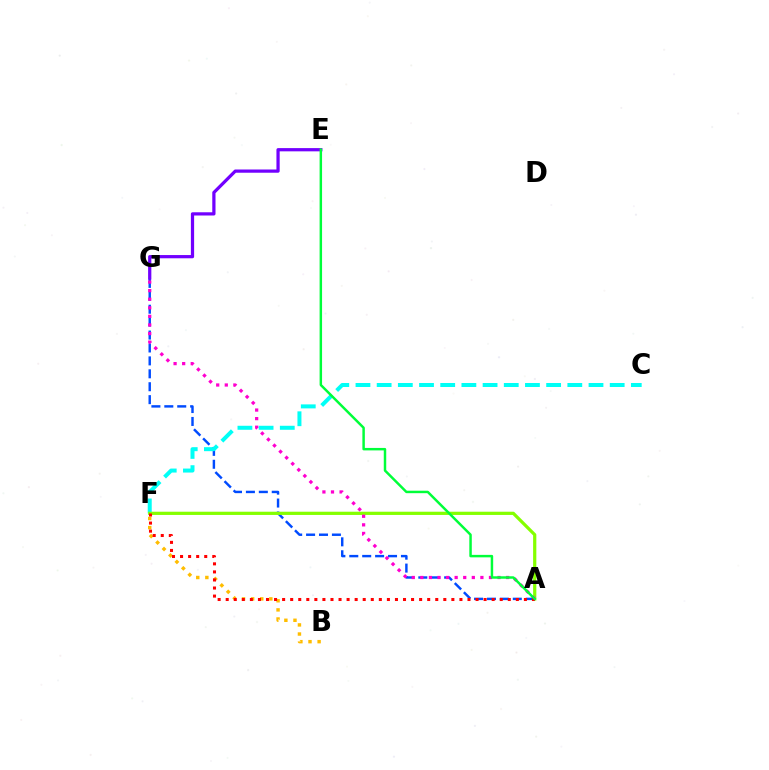{('B', 'F'): [{'color': '#ffbd00', 'line_style': 'dotted', 'thickness': 2.47}], ('A', 'G'): [{'color': '#004bff', 'line_style': 'dashed', 'thickness': 1.75}, {'color': '#ff00cf', 'line_style': 'dotted', 'thickness': 2.33}], ('C', 'F'): [{'color': '#00fff6', 'line_style': 'dashed', 'thickness': 2.88}], ('A', 'F'): [{'color': '#84ff00', 'line_style': 'solid', 'thickness': 2.32}, {'color': '#ff0000', 'line_style': 'dotted', 'thickness': 2.19}], ('E', 'G'): [{'color': '#7200ff', 'line_style': 'solid', 'thickness': 2.33}], ('A', 'E'): [{'color': '#00ff39', 'line_style': 'solid', 'thickness': 1.78}]}